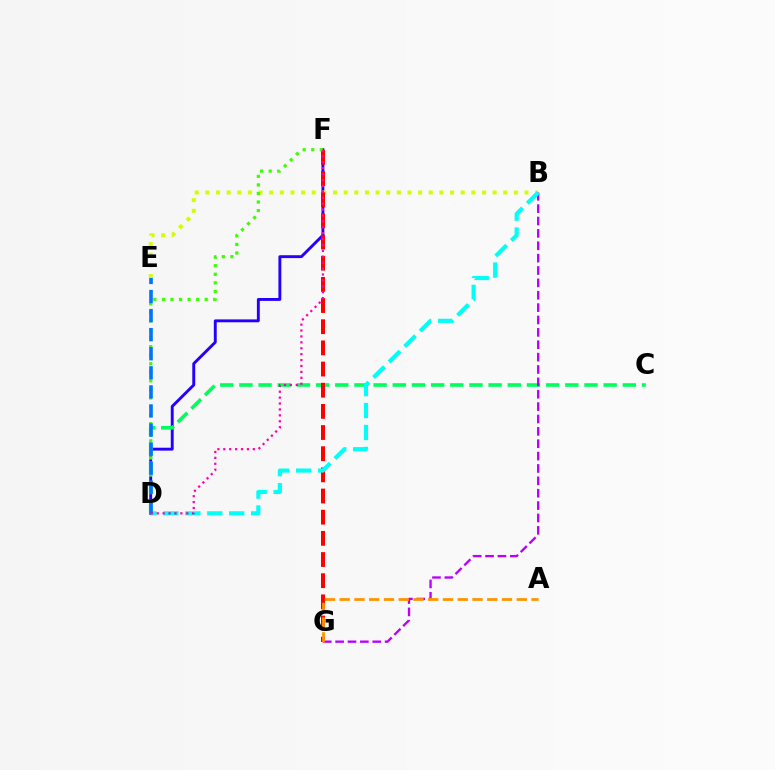{('D', 'F'): [{'color': '#2500ff', 'line_style': 'solid', 'thickness': 2.08}, {'color': '#3dff00', 'line_style': 'dotted', 'thickness': 2.33}, {'color': '#ff00ac', 'line_style': 'dotted', 'thickness': 1.61}], ('C', 'D'): [{'color': '#00ff5c', 'line_style': 'dashed', 'thickness': 2.6}], ('B', 'E'): [{'color': '#d1ff00', 'line_style': 'dotted', 'thickness': 2.89}], ('F', 'G'): [{'color': '#ff0000', 'line_style': 'dashed', 'thickness': 2.88}], ('B', 'G'): [{'color': '#b900ff', 'line_style': 'dashed', 'thickness': 1.68}], ('B', 'D'): [{'color': '#00fff6', 'line_style': 'dashed', 'thickness': 2.98}], ('A', 'G'): [{'color': '#ff9400', 'line_style': 'dashed', 'thickness': 2.0}], ('D', 'E'): [{'color': '#0074ff', 'line_style': 'dashed', 'thickness': 2.59}]}